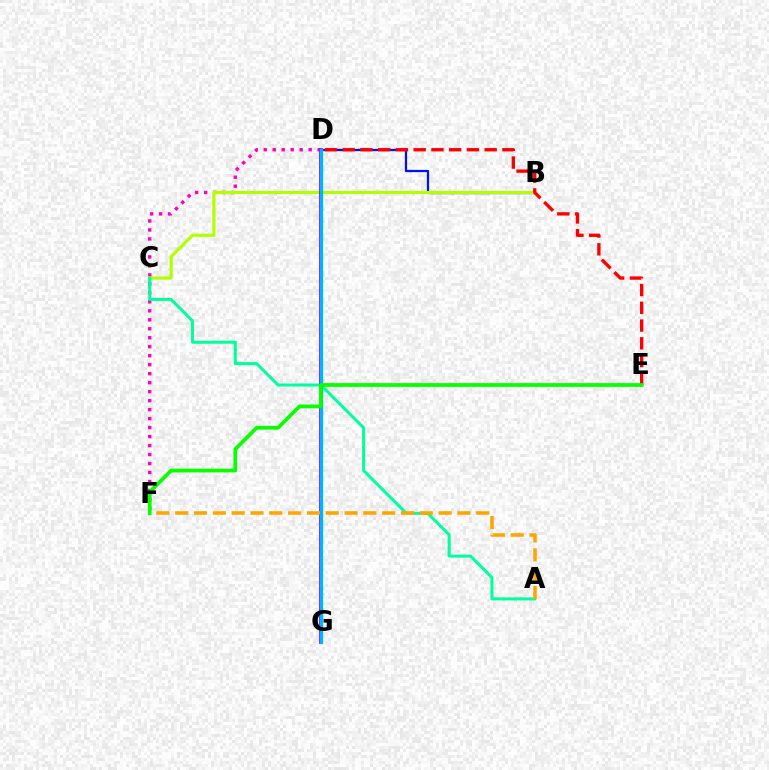{('D', 'F'): [{'color': '#ff00bd', 'line_style': 'dotted', 'thickness': 2.44}], ('B', 'D'): [{'color': '#0010ff', 'line_style': 'solid', 'thickness': 1.63}], ('B', 'C'): [{'color': '#b3ff00', 'line_style': 'solid', 'thickness': 2.27}], ('D', 'E'): [{'color': '#ff0000', 'line_style': 'dashed', 'thickness': 2.41}], ('A', 'C'): [{'color': '#00ff9d', 'line_style': 'solid', 'thickness': 2.18}], ('D', 'G'): [{'color': '#9b00ff', 'line_style': 'solid', 'thickness': 2.73}, {'color': '#00b5ff', 'line_style': 'solid', 'thickness': 2.4}], ('A', 'F'): [{'color': '#ffa500', 'line_style': 'dashed', 'thickness': 2.56}], ('E', 'F'): [{'color': '#08ff00', 'line_style': 'solid', 'thickness': 2.69}]}